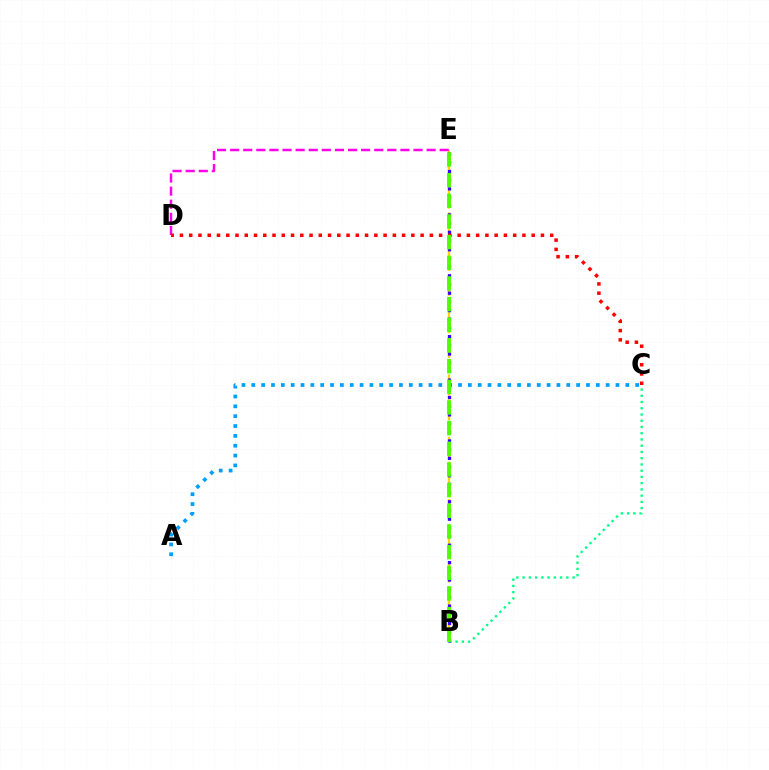{('B', 'C'): [{'color': '#00ff86', 'line_style': 'dotted', 'thickness': 1.7}], ('B', 'E'): [{'color': '#ffd500', 'line_style': 'dashed', 'thickness': 1.69}, {'color': '#3700ff', 'line_style': 'dotted', 'thickness': 2.36}, {'color': '#4fff00', 'line_style': 'dashed', 'thickness': 2.81}], ('D', 'E'): [{'color': '#ff00ed', 'line_style': 'dashed', 'thickness': 1.78}], ('A', 'C'): [{'color': '#009eff', 'line_style': 'dotted', 'thickness': 2.67}], ('C', 'D'): [{'color': '#ff0000', 'line_style': 'dotted', 'thickness': 2.51}]}